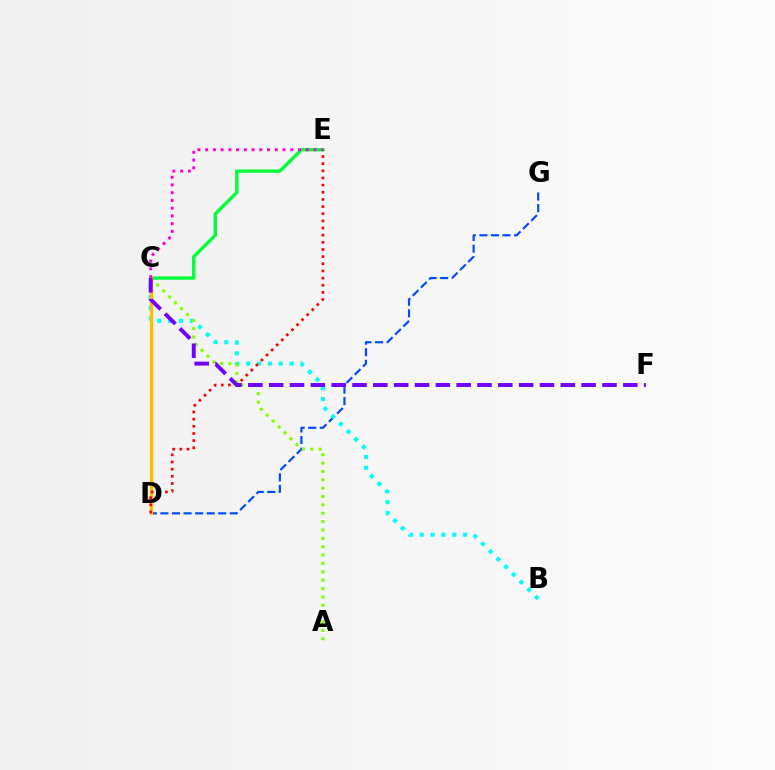{('C', 'E'): [{'color': '#00ff39', 'line_style': 'solid', 'thickness': 2.41}, {'color': '#ff00cf', 'line_style': 'dotted', 'thickness': 2.1}], ('D', 'G'): [{'color': '#004bff', 'line_style': 'dashed', 'thickness': 1.57}], ('B', 'C'): [{'color': '#00fff6', 'line_style': 'dotted', 'thickness': 2.94}], ('A', 'C'): [{'color': '#84ff00', 'line_style': 'dotted', 'thickness': 2.27}], ('C', 'D'): [{'color': '#ffbd00', 'line_style': 'solid', 'thickness': 2.37}], ('D', 'E'): [{'color': '#ff0000', 'line_style': 'dotted', 'thickness': 1.94}], ('C', 'F'): [{'color': '#7200ff', 'line_style': 'dashed', 'thickness': 2.83}]}